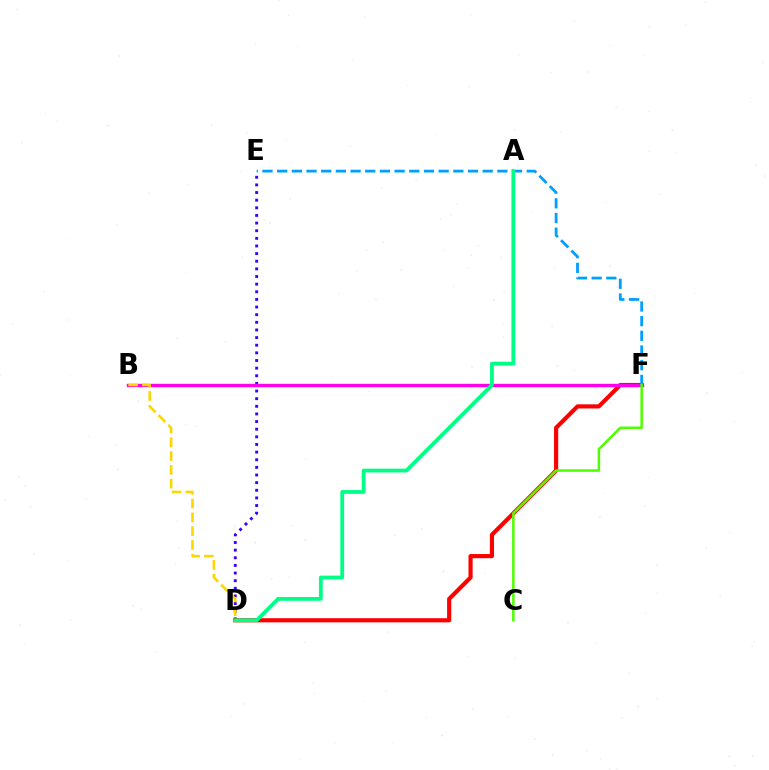{('D', 'E'): [{'color': '#3700ff', 'line_style': 'dotted', 'thickness': 2.07}], ('D', 'F'): [{'color': '#ff0000', 'line_style': 'solid', 'thickness': 2.99}], ('B', 'F'): [{'color': '#ff00ed', 'line_style': 'solid', 'thickness': 2.43}], ('E', 'F'): [{'color': '#009eff', 'line_style': 'dashed', 'thickness': 1.99}], ('A', 'D'): [{'color': '#00ff86', 'line_style': 'solid', 'thickness': 2.73}], ('C', 'F'): [{'color': '#4fff00', 'line_style': 'solid', 'thickness': 1.81}], ('B', 'D'): [{'color': '#ffd500', 'line_style': 'dashed', 'thickness': 1.87}]}